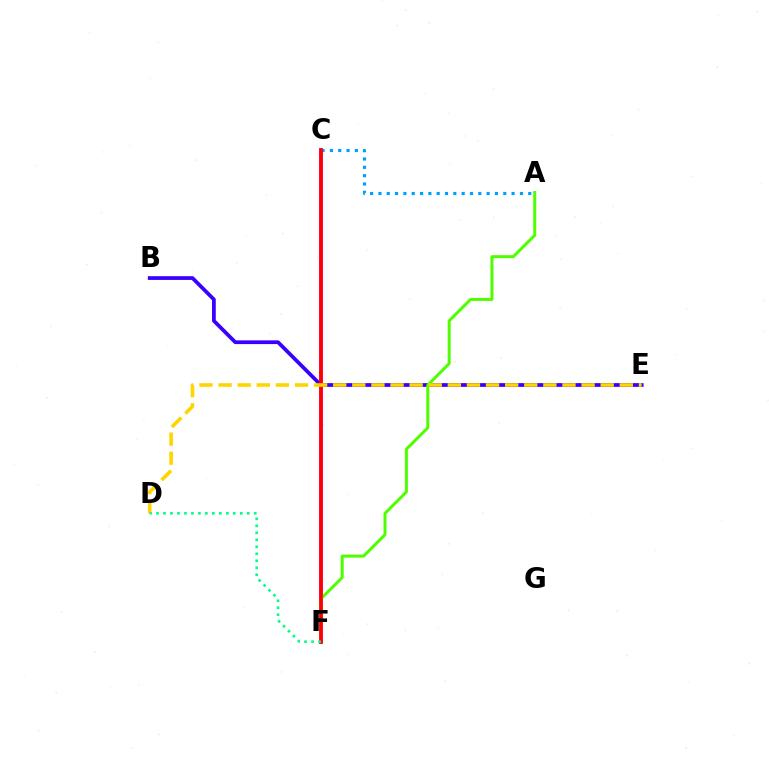{('C', 'F'): [{'color': '#ff00ed', 'line_style': 'solid', 'thickness': 2.67}, {'color': '#ff0000', 'line_style': 'solid', 'thickness': 2.57}], ('B', 'E'): [{'color': '#3700ff', 'line_style': 'solid', 'thickness': 2.7}], ('A', 'C'): [{'color': '#009eff', 'line_style': 'dotted', 'thickness': 2.26}], ('A', 'F'): [{'color': '#4fff00', 'line_style': 'solid', 'thickness': 2.16}], ('D', 'E'): [{'color': '#ffd500', 'line_style': 'dashed', 'thickness': 2.6}], ('D', 'F'): [{'color': '#00ff86', 'line_style': 'dotted', 'thickness': 1.9}]}